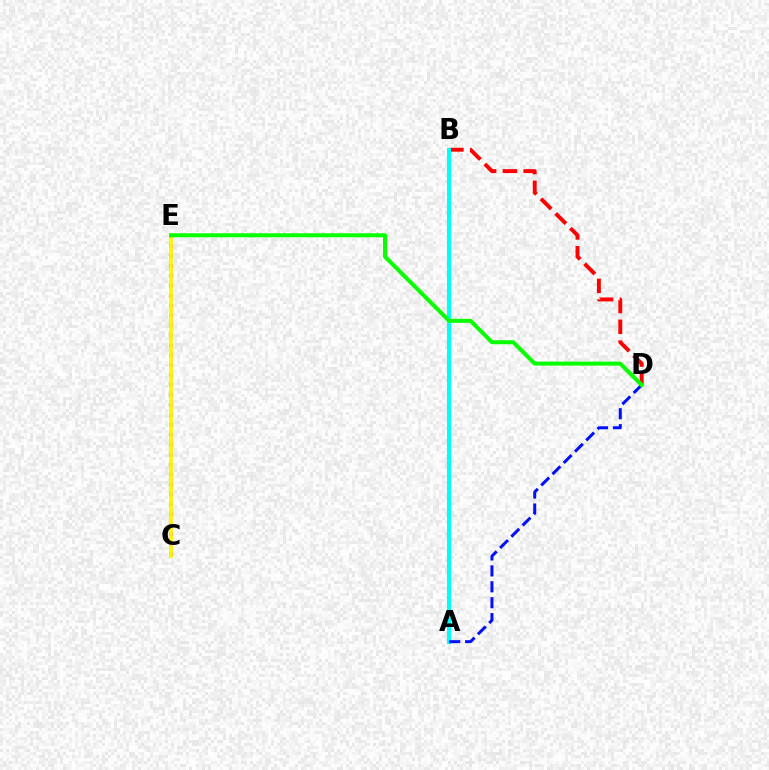{('B', 'D'): [{'color': '#ff0000', 'line_style': 'dashed', 'thickness': 2.82}], ('C', 'E'): [{'color': '#ee00ff', 'line_style': 'dotted', 'thickness': 2.7}, {'color': '#fcf500', 'line_style': 'solid', 'thickness': 2.62}], ('A', 'B'): [{'color': '#00fff6', 'line_style': 'solid', 'thickness': 2.95}], ('A', 'D'): [{'color': '#0010ff', 'line_style': 'dashed', 'thickness': 2.16}], ('D', 'E'): [{'color': '#08ff00', 'line_style': 'solid', 'thickness': 2.87}]}